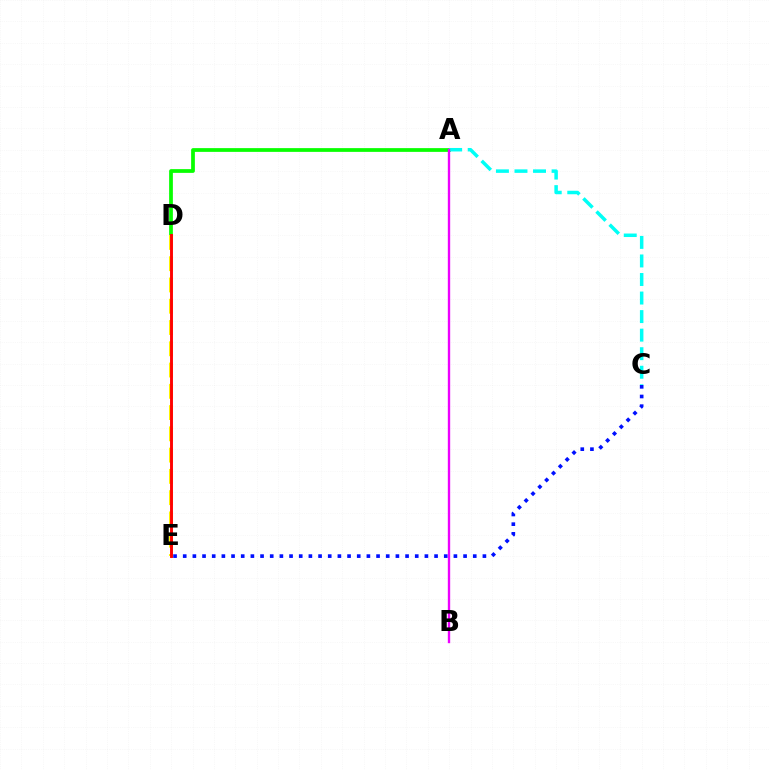{('A', 'D'): [{'color': '#08ff00', 'line_style': 'solid', 'thickness': 2.7}], ('D', 'E'): [{'color': '#fcf500', 'line_style': 'dashed', 'thickness': 2.89}, {'color': '#ff0000', 'line_style': 'solid', 'thickness': 2.09}], ('A', 'C'): [{'color': '#00fff6', 'line_style': 'dashed', 'thickness': 2.52}], ('A', 'B'): [{'color': '#ee00ff', 'line_style': 'solid', 'thickness': 1.7}], ('C', 'E'): [{'color': '#0010ff', 'line_style': 'dotted', 'thickness': 2.63}]}